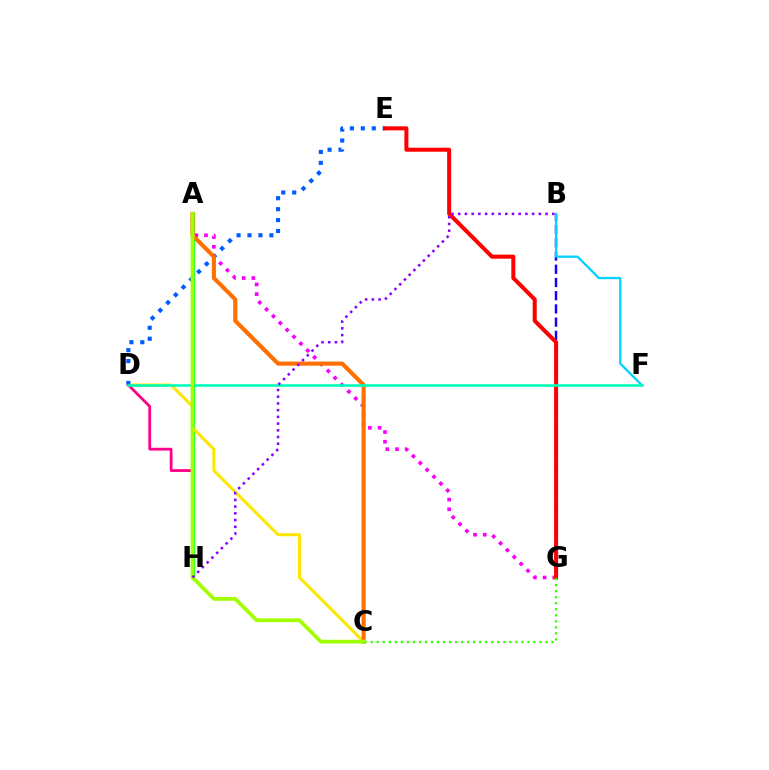{('B', 'G'): [{'color': '#1900ff', 'line_style': 'dashed', 'thickness': 1.8}], ('B', 'F'): [{'color': '#00d3ff', 'line_style': 'solid', 'thickness': 1.64}], ('A', 'H'): [{'color': '#00ff45', 'line_style': 'solid', 'thickness': 2.38}], ('C', 'D'): [{'color': '#ffe600', 'line_style': 'solid', 'thickness': 2.19}], ('D', 'H'): [{'color': '#ff0088', 'line_style': 'solid', 'thickness': 2.02}], ('A', 'G'): [{'color': '#fa00f9', 'line_style': 'dotted', 'thickness': 2.63}], ('D', 'E'): [{'color': '#005dff', 'line_style': 'dotted', 'thickness': 2.97}], ('A', 'C'): [{'color': '#ff7000', 'line_style': 'solid', 'thickness': 2.97}, {'color': '#a2ff00', 'line_style': 'solid', 'thickness': 2.7}], ('E', 'G'): [{'color': '#ff0000', 'line_style': 'solid', 'thickness': 2.9}], ('C', 'G'): [{'color': '#31ff00', 'line_style': 'dotted', 'thickness': 1.64}], ('D', 'F'): [{'color': '#00ffbb', 'line_style': 'solid', 'thickness': 1.89}], ('B', 'H'): [{'color': '#8a00ff', 'line_style': 'dotted', 'thickness': 1.83}]}